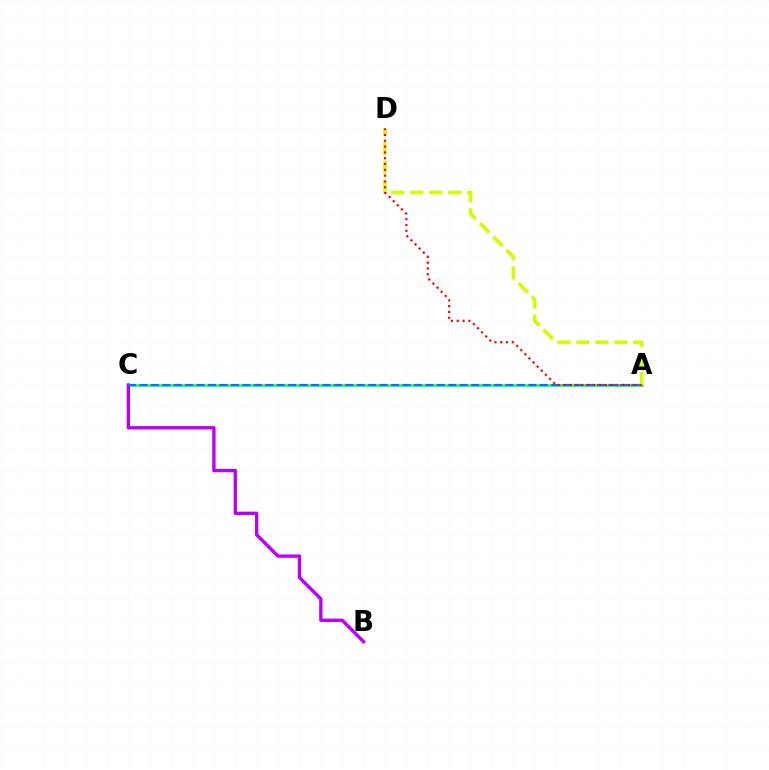{('A', 'C'): [{'color': '#00ff5c', 'line_style': 'solid', 'thickness': 1.85}, {'color': '#0074ff', 'line_style': 'dashed', 'thickness': 1.55}], ('A', 'D'): [{'color': '#d1ff00', 'line_style': 'dashed', 'thickness': 2.58}, {'color': '#ff0000', 'line_style': 'dotted', 'thickness': 1.58}], ('B', 'C'): [{'color': '#b900ff', 'line_style': 'solid', 'thickness': 2.4}]}